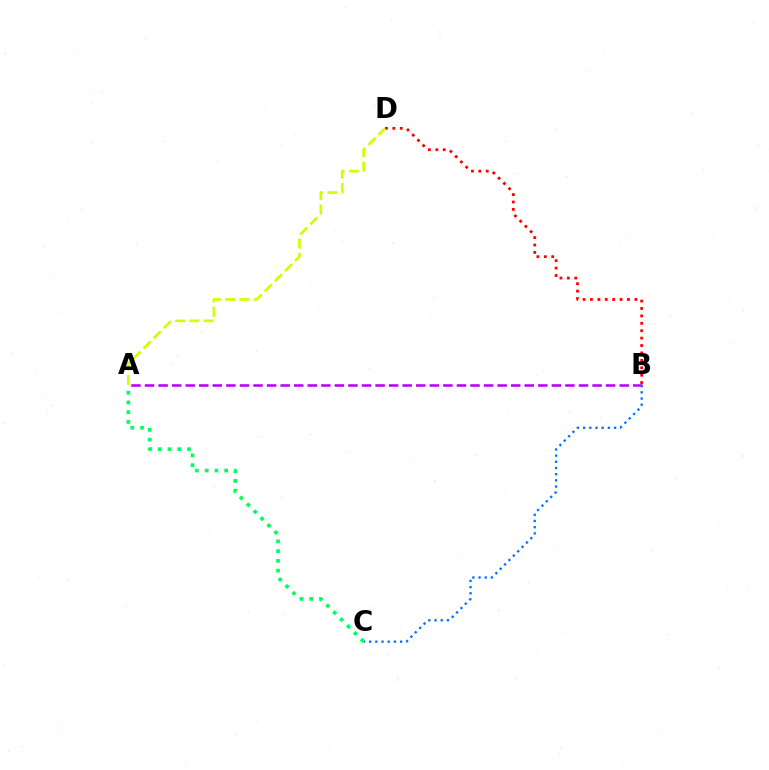{('A', 'B'): [{'color': '#b900ff', 'line_style': 'dashed', 'thickness': 1.84}], ('B', 'C'): [{'color': '#0074ff', 'line_style': 'dotted', 'thickness': 1.68}], ('B', 'D'): [{'color': '#ff0000', 'line_style': 'dotted', 'thickness': 2.01}], ('A', 'D'): [{'color': '#d1ff00', 'line_style': 'dashed', 'thickness': 1.94}], ('A', 'C'): [{'color': '#00ff5c', 'line_style': 'dotted', 'thickness': 2.65}]}